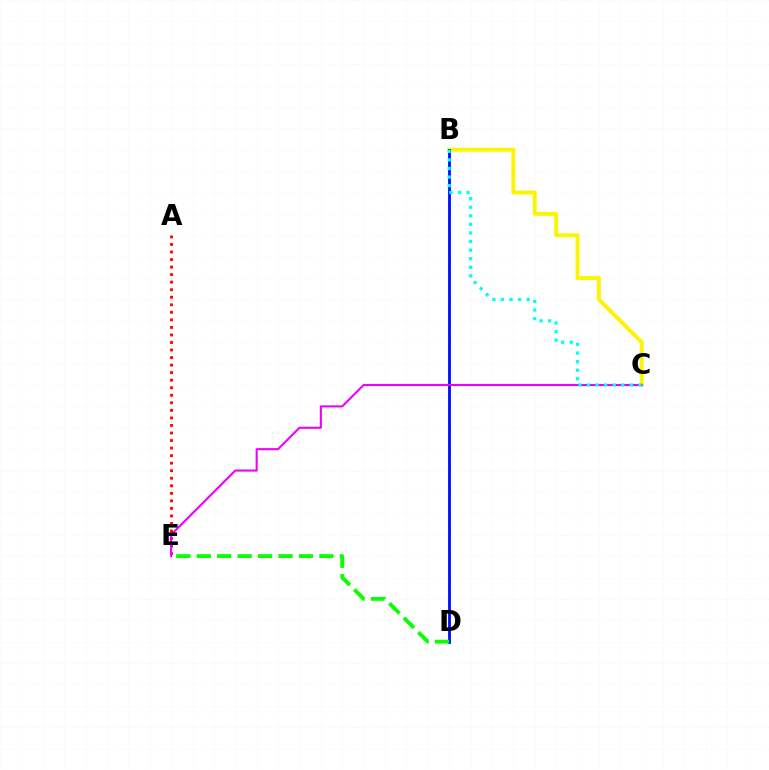{('B', 'C'): [{'color': '#fcf500', 'line_style': 'solid', 'thickness': 2.82}, {'color': '#00fff6', 'line_style': 'dotted', 'thickness': 2.33}], ('A', 'E'): [{'color': '#ff0000', 'line_style': 'dotted', 'thickness': 2.05}], ('B', 'D'): [{'color': '#0010ff', 'line_style': 'solid', 'thickness': 2.04}], ('C', 'E'): [{'color': '#ee00ff', 'line_style': 'solid', 'thickness': 1.51}], ('D', 'E'): [{'color': '#08ff00', 'line_style': 'dashed', 'thickness': 2.78}]}